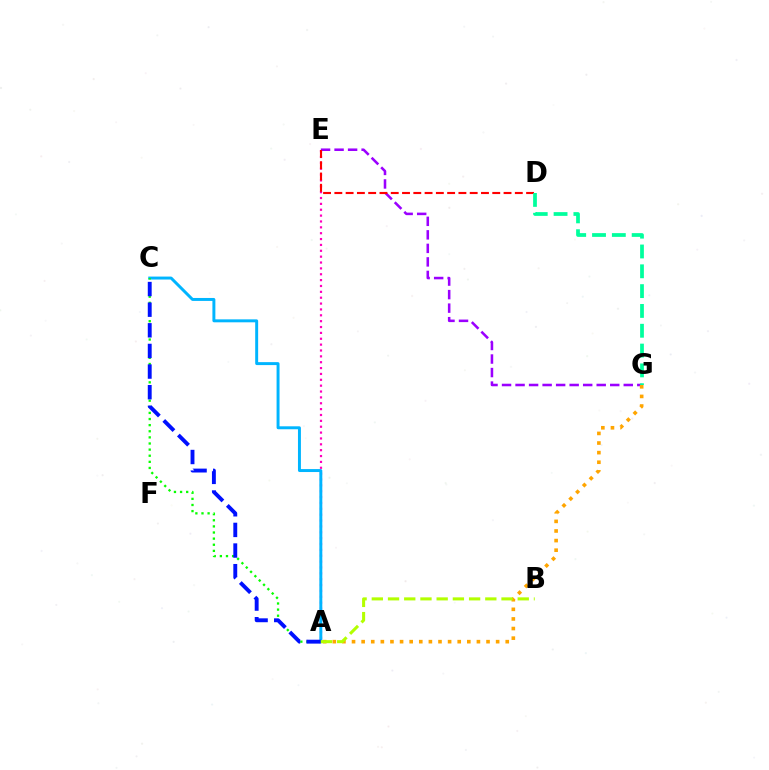{('A', 'E'): [{'color': '#ff00bd', 'line_style': 'dotted', 'thickness': 1.59}], ('A', 'C'): [{'color': '#00b5ff', 'line_style': 'solid', 'thickness': 2.13}, {'color': '#08ff00', 'line_style': 'dotted', 'thickness': 1.66}, {'color': '#0010ff', 'line_style': 'dashed', 'thickness': 2.8}], ('E', 'G'): [{'color': '#9b00ff', 'line_style': 'dashed', 'thickness': 1.84}], ('D', 'E'): [{'color': '#ff0000', 'line_style': 'dashed', 'thickness': 1.53}], ('A', 'G'): [{'color': '#ffa500', 'line_style': 'dotted', 'thickness': 2.61}], ('D', 'G'): [{'color': '#00ff9d', 'line_style': 'dashed', 'thickness': 2.69}], ('A', 'B'): [{'color': '#b3ff00', 'line_style': 'dashed', 'thickness': 2.2}]}